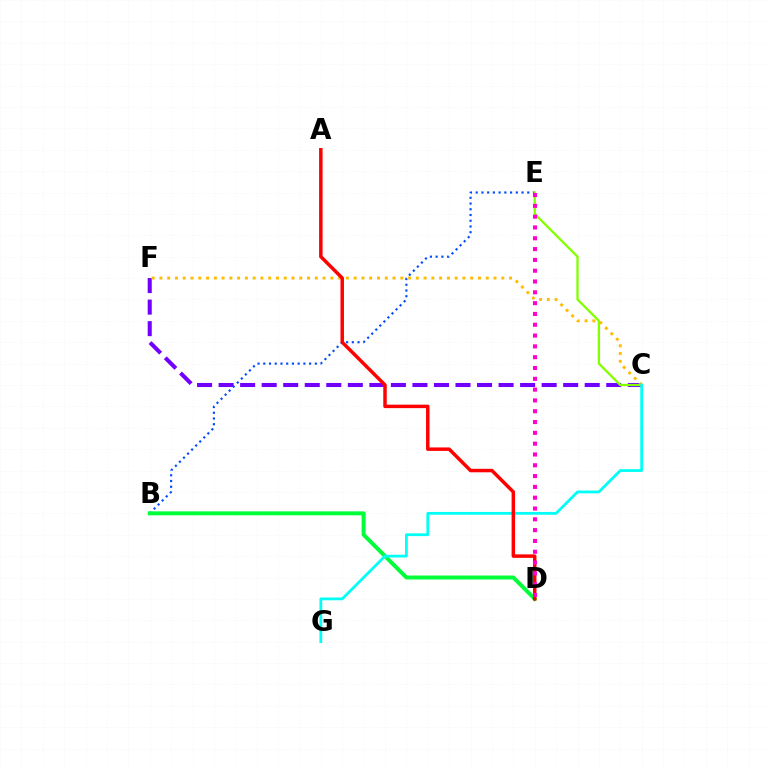{('C', 'F'): [{'color': '#7200ff', 'line_style': 'dashed', 'thickness': 2.93}, {'color': '#ffbd00', 'line_style': 'dotted', 'thickness': 2.11}], ('B', 'E'): [{'color': '#004bff', 'line_style': 'dotted', 'thickness': 1.56}], ('B', 'D'): [{'color': '#00ff39', 'line_style': 'solid', 'thickness': 2.85}], ('C', 'E'): [{'color': '#84ff00', 'line_style': 'solid', 'thickness': 1.66}], ('C', 'G'): [{'color': '#00fff6', 'line_style': 'solid', 'thickness': 2.0}], ('A', 'D'): [{'color': '#ff0000', 'line_style': 'solid', 'thickness': 2.5}], ('D', 'E'): [{'color': '#ff00cf', 'line_style': 'dotted', 'thickness': 2.94}]}